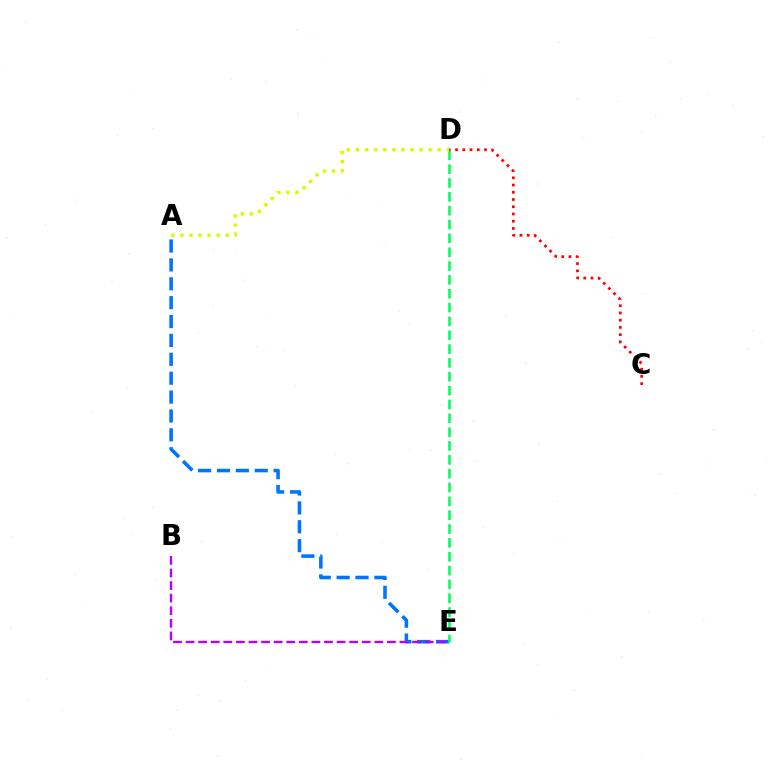{('A', 'E'): [{'color': '#0074ff', 'line_style': 'dashed', 'thickness': 2.57}], ('D', 'E'): [{'color': '#00ff5c', 'line_style': 'dashed', 'thickness': 1.88}], ('C', 'D'): [{'color': '#ff0000', 'line_style': 'dotted', 'thickness': 1.97}], ('B', 'E'): [{'color': '#b900ff', 'line_style': 'dashed', 'thickness': 1.71}], ('A', 'D'): [{'color': '#d1ff00', 'line_style': 'dotted', 'thickness': 2.47}]}